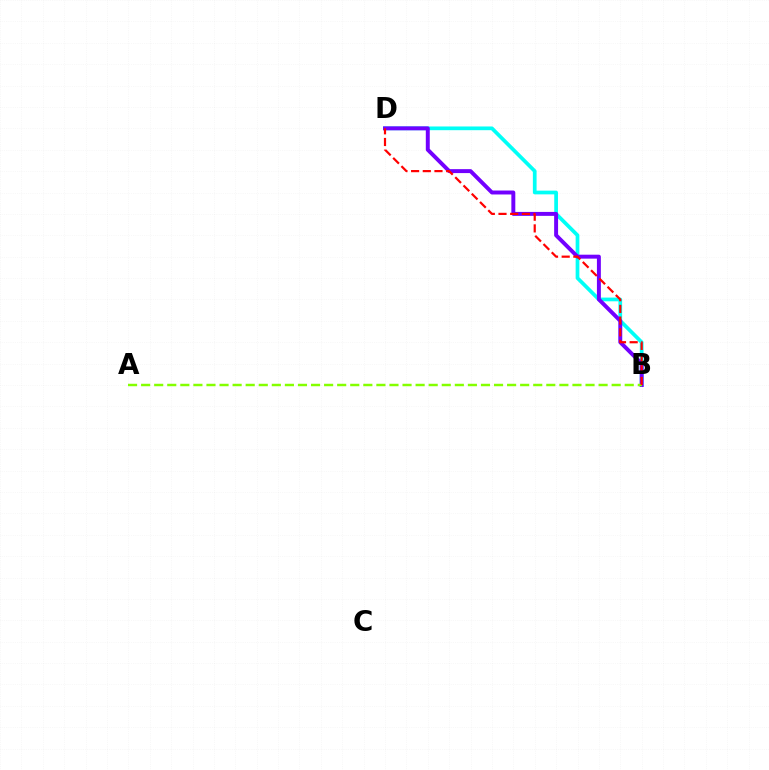{('B', 'D'): [{'color': '#00fff6', 'line_style': 'solid', 'thickness': 2.68}, {'color': '#7200ff', 'line_style': 'solid', 'thickness': 2.84}, {'color': '#ff0000', 'line_style': 'dashed', 'thickness': 1.59}], ('A', 'B'): [{'color': '#84ff00', 'line_style': 'dashed', 'thickness': 1.78}]}